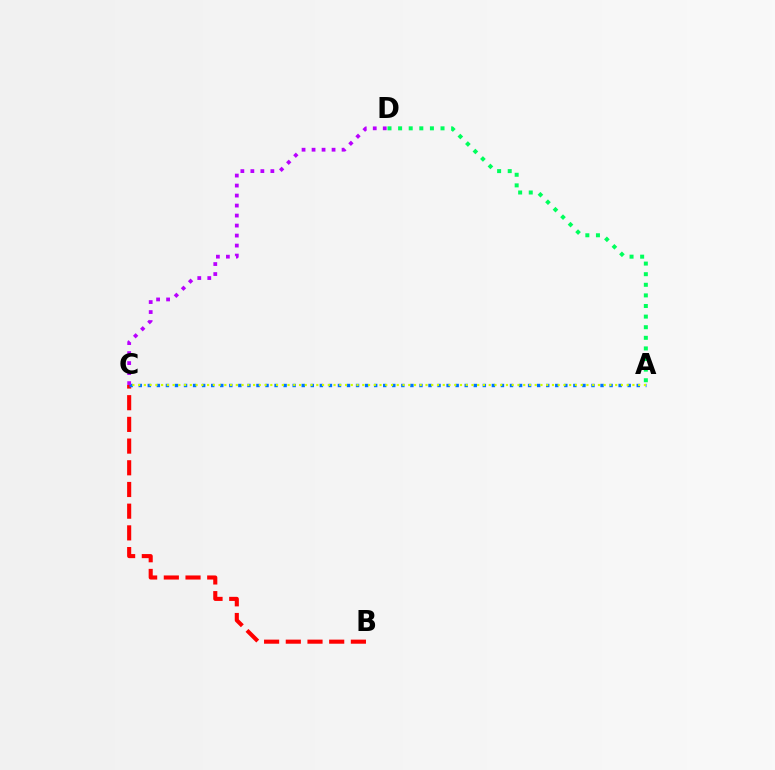{('B', 'C'): [{'color': '#ff0000', 'line_style': 'dashed', 'thickness': 2.95}], ('A', 'C'): [{'color': '#0074ff', 'line_style': 'dotted', 'thickness': 2.46}, {'color': '#d1ff00', 'line_style': 'dotted', 'thickness': 1.56}], ('C', 'D'): [{'color': '#b900ff', 'line_style': 'dotted', 'thickness': 2.72}], ('A', 'D'): [{'color': '#00ff5c', 'line_style': 'dotted', 'thickness': 2.88}]}